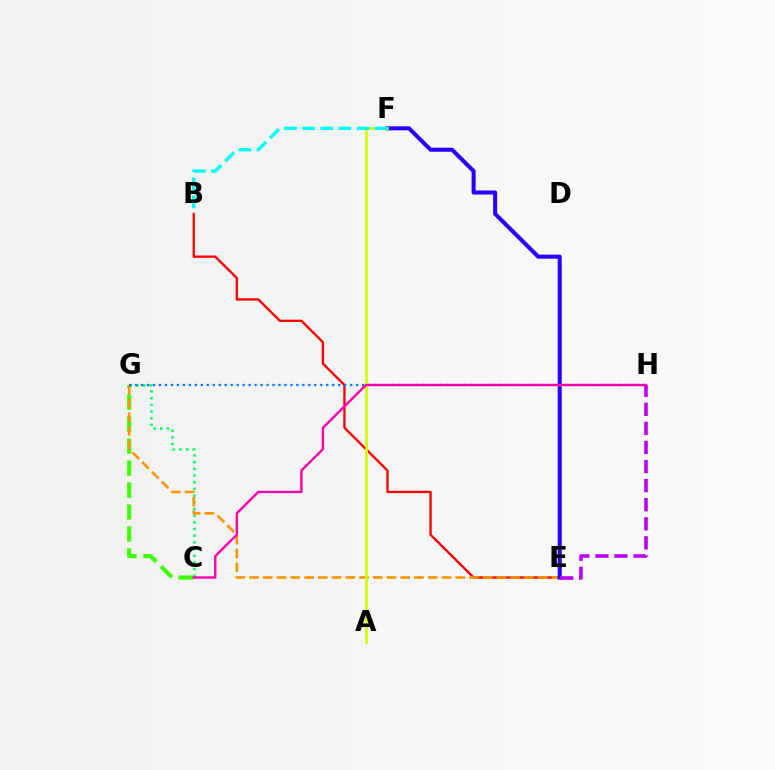{('C', 'G'): [{'color': '#00ff5c', 'line_style': 'dotted', 'thickness': 1.82}, {'color': '#3dff00', 'line_style': 'dashed', 'thickness': 2.98}], ('B', 'E'): [{'color': '#ff0000', 'line_style': 'solid', 'thickness': 1.68}], ('E', 'G'): [{'color': '#ff9400', 'line_style': 'dashed', 'thickness': 1.87}], ('G', 'H'): [{'color': '#0074ff', 'line_style': 'dotted', 'thickness': 1.62}], ('E', 'F'): [{'color': '#2500ff', 'line_style': 'solid', 'thickness': 2.92}], ('A', 'F'): [{'color': '#d1ff00', 'line_style': 'solid', 'thickness': 1.93}], ('E', 'H'): [{'color': '#b900ff', 'line_style': 'dashed', 'thickness': 2.59}], ('B', 'F'): [{'color': '#00fff6', 'line_style': 'dashed', 'thickness': 2.46}], ('C', 'H'): [{'color': '#ff00ac', 'line_style': 'solid', 'thickness': 1.72}]}